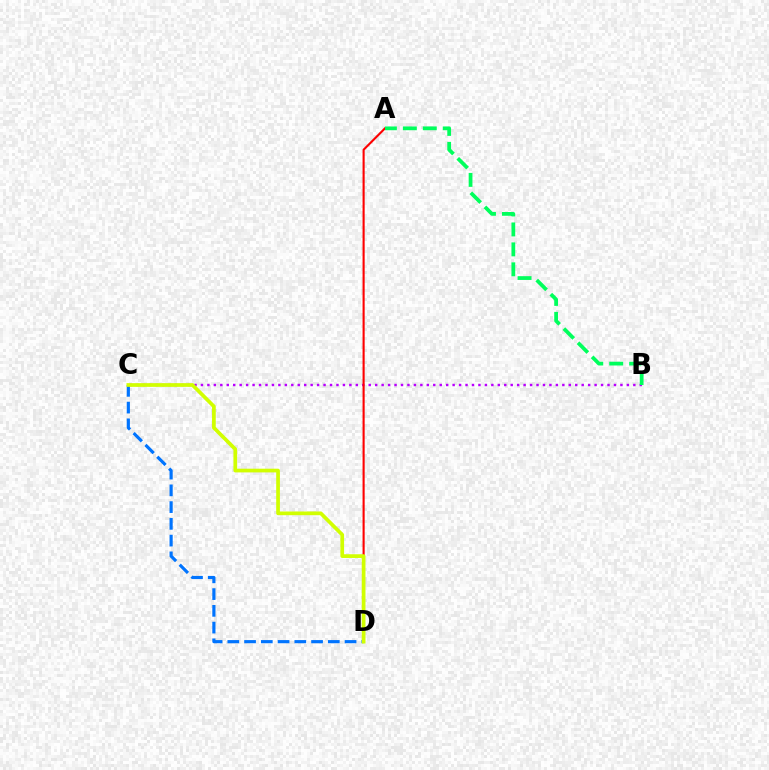{('B', 'C'): [{'color': '#b900ff', 'line_style': 'dotted', 'thickness': 1.75}], ('A', 'D'): [{'color': '#ff0000', 'line_style': 'solid', 'thickness': 1.52}], ('C', 'D'): [{'color': '#0074ff', 'line_style': 'dashed', 'thickness': 2.28}, {'color': '#d1ff00', 'line_style': 'solid', 'thickness': 2.67}], ('A', 'B'): [{'color': '#00ff5c', 'line_style': 'dashed', 'thickness': 2.71}]}